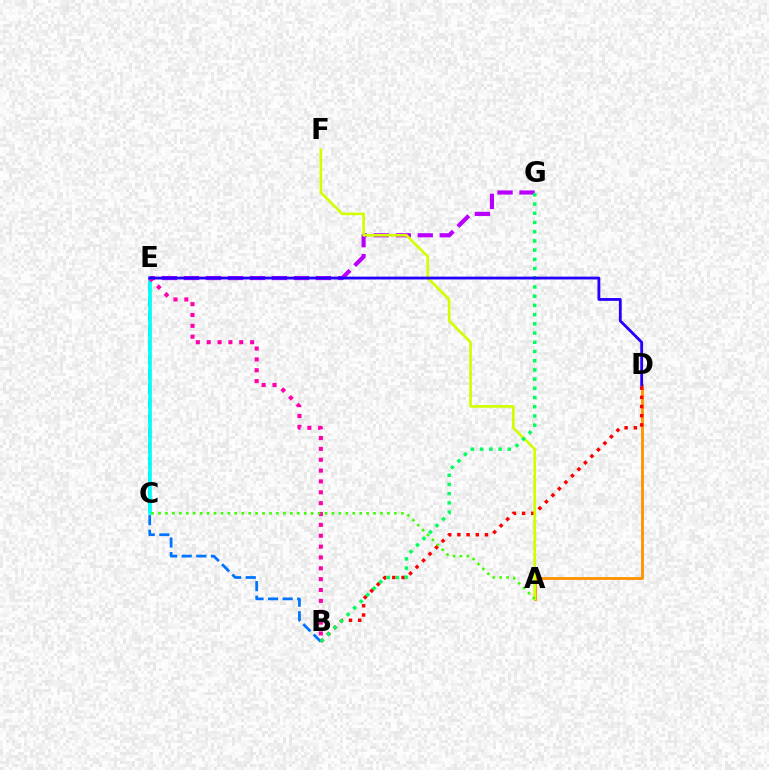{('B', 'E'): [{'color': '#0074ff', 'line_style': 'dashed', 'thickness': 1.98}, {'color': '#ff00ac', 'line_style': 'dotted', 'thickness': 2.95}], ('C', 'E'): [{'color': '#00fff6', 'line_style': 'solid', 'thickness': 2.62}], ('E', 'G'): [{'color': '#b900ff', 'line_style': 'dashed', 'thickness': 2.99}], ('A', 'D'): [{'color': '#ff9400', 'line_style': 'solid', 'thickness': 2.05}], ('B', 'D'): [{'color': '#ff0000', 'line_style': 'dotted', 'thickness': 2.5}], ('A', 'F'): [{'color': '#d1ff00', 'line_style': 'solid', 'thickness': 1.91}], ('B', 'G'): [{'color': '#00ff5c', 'line_style': 'dotted', 'thickness': 2.5}], ('D', 'E'): [{'color': '#2500ff', 'line_style': 'solid', 'thickness': 2.03}], ('A', 'C'): [{'color': '#3dff00', 'line_style': 'dotted', 'thickness': 1.89}]}